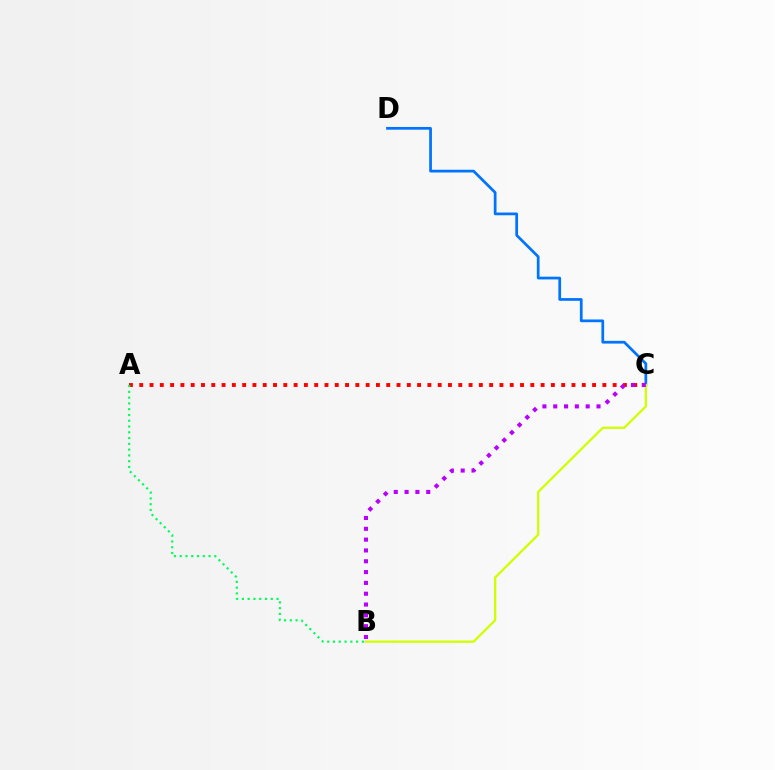{('C', 'D'): [{'color': '#0074ff', 'line_style': 'solid', 'thickness': 1.97}], ('A', 'C'): [{'color': '#ff0000', 'line_style': 'dotted', 'thickness': 2.8}], ('B', 'C'): [{'color': '#d1ff00', 'line_style': 'solid', 'thickness': 1.65}, {'color': '#b900ff', 'line_style': 'dotted', 'thickness': 2.94}], ('A', 'B'): [{'color': '#00ff5c', 'line_style': 'dotted', 'thickness': 1.57}]}